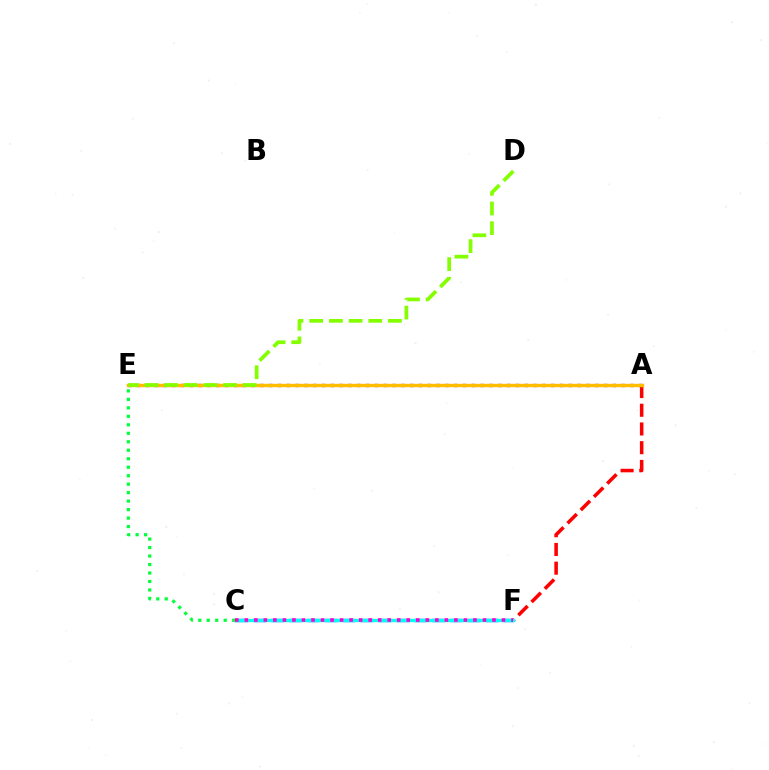{('A', 'E'): [{'color': '#7200ff', 'line_style': 'dotted', 'thickness': 2.39}, {'color': '#ffbd00', 'line_style': 'solid', 'thickness': 2.48}], ('A', 'F'): [{'color': '#ff0000', 'line_style': 'dashed', 'thickness': 2.54}], ('C', 'F'): [{'color': '#004bff', 'line_style': 'dashed', 'thickness': 2.43}, {'color': '#00fff6', 'line_style': 'solid', 'thickness': 2.39}, {'color': '#ff00cf', 'line_style': 'dotted', 'thickness': 2.59}], ('D', 'E'): [{'color': '#84ff00', 'line_style': 'dashed', 'thickness': 2.67}], ('C', 'E'): [{'color': '#00ff39', 'line_style': 'dotted', 'thickness': 2.3}]}